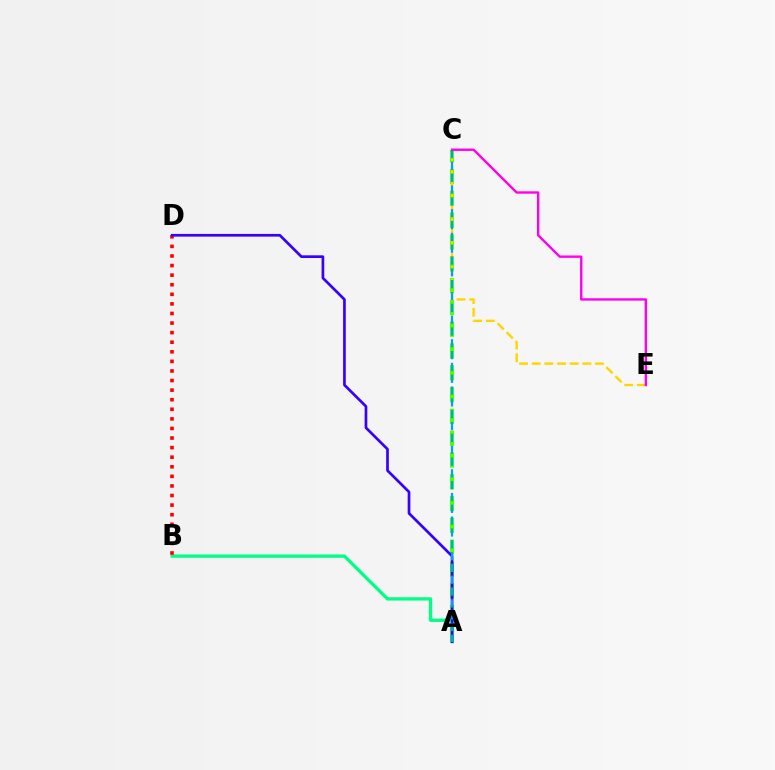{('A', 'B'): [{'color': '#00ff86', 'line_style': 'solid', 'thickness': 2.38}], ('B', 'D'): [{'color': '#ff0000', 'line_style': 'dotted', 'thickness': 2.6}], ('A', 'C'): [{'color': '#4fff00', 'line_style': 'dashed', 'thickness': 2.96}, {'color': '#009eff', 'line_style': 'dashed', 'thickness': 1.61}], ('A', 'D'): [{'color': '#3700ff', 'line_style': 'solid', 'thickness': 1.94}], ('C', 'E'): [{'color': '#ffd500', 'line_style': 'dashed', 'thickness': 1.72}, {'color': '#ff00ed', 'line_style': 'solid', 'thickness': 1.72}]}